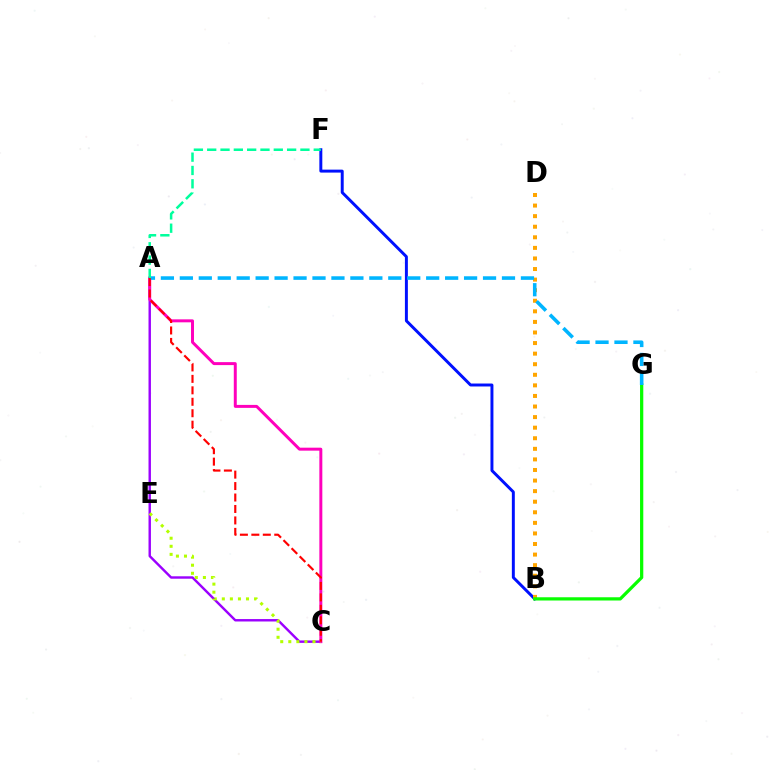{('B', 'F'): [{'color': '#0010ff', 'line_style': 'solid', 'thickness': 2.13}], ('A', 'C'): [{'color': '#9b00ff', 'line_style': 'solid', 'thickness': 1.74}, {'color': '#ff00bd', 'line_style': 'solid', 'thickness': 2.14}, {'color': '#ff0000', 'line_style': 'dashed', 'thickness': 1.56}], ('B', 'D'): [{'color': '#ffa500', 'line_style': 'dotted', 'thickness': 2.87}], ('B', 'G'): [{'color': '#08ff00', 'line_style': 'solid', 'thickness': 2.34}], ('A', 'G'): [{'color': '#00b5ff', 'line_style': 'dashed', 'thickness': 2.57}], ('A', 'F'): [{'color': '#00ff9d', 'line_style': 'dashed', 'thickness': 1.81}], ('C', 'E'): [{'color': '#b3ff00', 'line_style': 'dotted', 'thickness': 2.19}]}